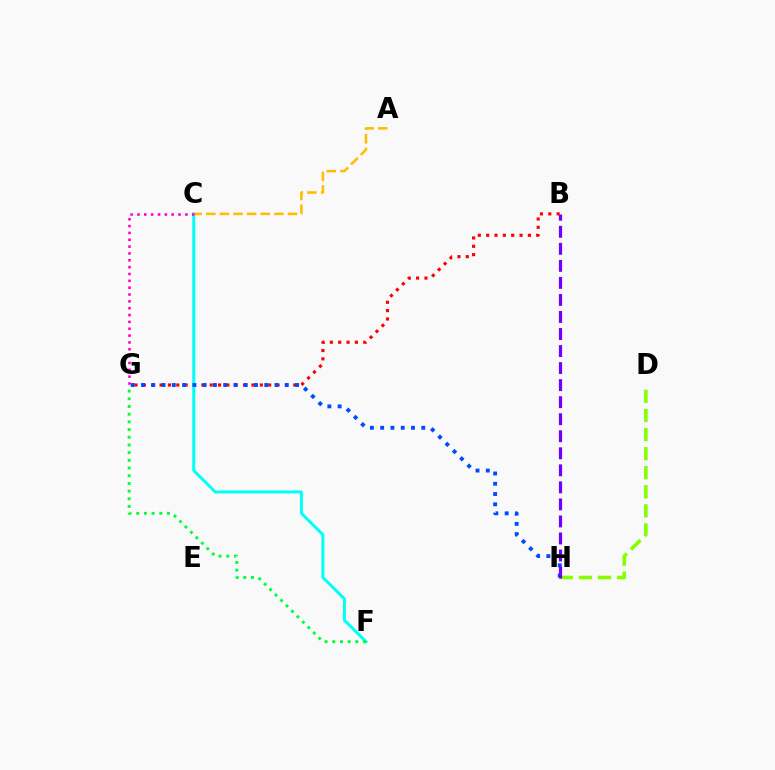{('B', 'G'): [{'color': '#ff0000', 'line_style': 'dotted', 'thickness': 2.27}], ('C', 'F'): [{'color': '#00fff6', 'line_style': 'solid', 'thickness': 2.15}], ('A', 'C'): [{'color': '#ffbd00', 'line_style': 'dashed', 'thickness': 1.85}], ('G', 'H'): [{'color': '#004bff', 'line_style': 'dotted', 'thickness': 2.79}], ('C', 'G'): [{'color': '#ff00cf', 'line_style': 'dotted', 'thickness': 1.86}], ('D', 'H'): [{'color': '#84ff00', 'line_style': 'dashed', 'thickness': 2.59}], ('F', 'G'): [{'color': '#00ff39', 'line_style': 'dotted', 'thickness': 2.09}], ('B', 'H'): [{'color': '#7200ff', 'line_style': 'dashed', 'thickness': 2.31}]}